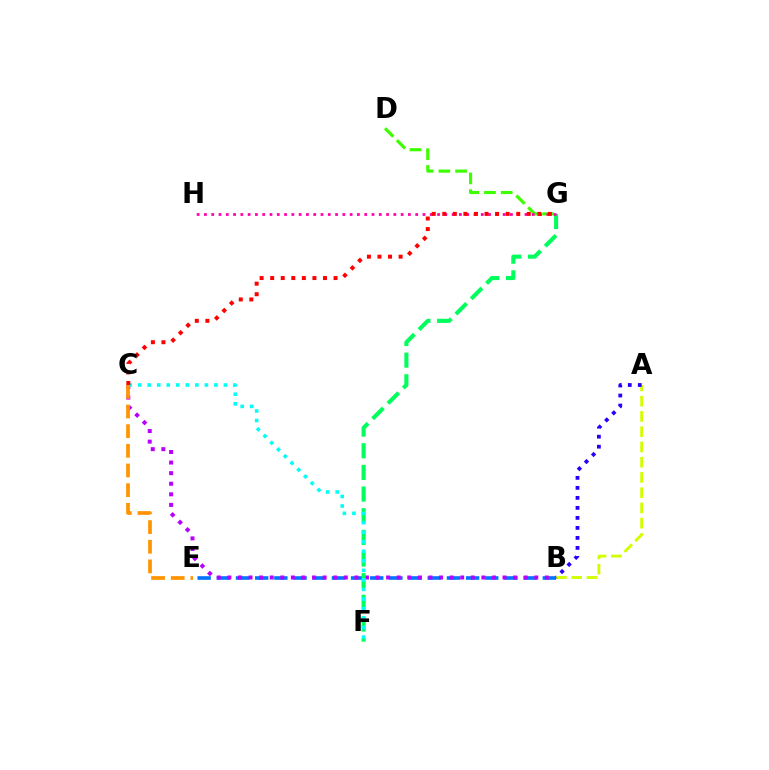{('B', 'E'): [{'color': '#0074ff', 'line_style': 'dashed', 'thickness': 2.6}], ('A', 'B'): [{'color': '#d1ff00', 'line_style': 'dashed', 'thickness': 2.07}, {'color': '#2500ff', 'line_style': 'dotted', 'thickness': 2.72}], ('D', 'G'): [{'color': '#3dff00', 'line_style': 'dashed', 'thickness': 2.28}], ('B', 'C'): [{'color': '#b900ff', 'line_style': 'dotted', 'thickness': 2.88}], ('F', 'G'): [{'color': '#00ff5c', 'line_style': 'dashed', 'thickness': 2.94}], ('C', 'F'): [{'color': '#00fff6', 'line_style': 'dotted', 'thickness': 2.59}], ('C', 'E'): [{'color': '#ff9400', 'line_style': 'dashed', 'thickness': 2.67}], ('G', 'H'): [{'color': '#ff00ac', 'line_style': 'dotted', 'thickness': 1.98}], ('C', 'G'): [{'color': '#ff0000', 'line_style': 'dotted', 'thickness': 2.87}]}